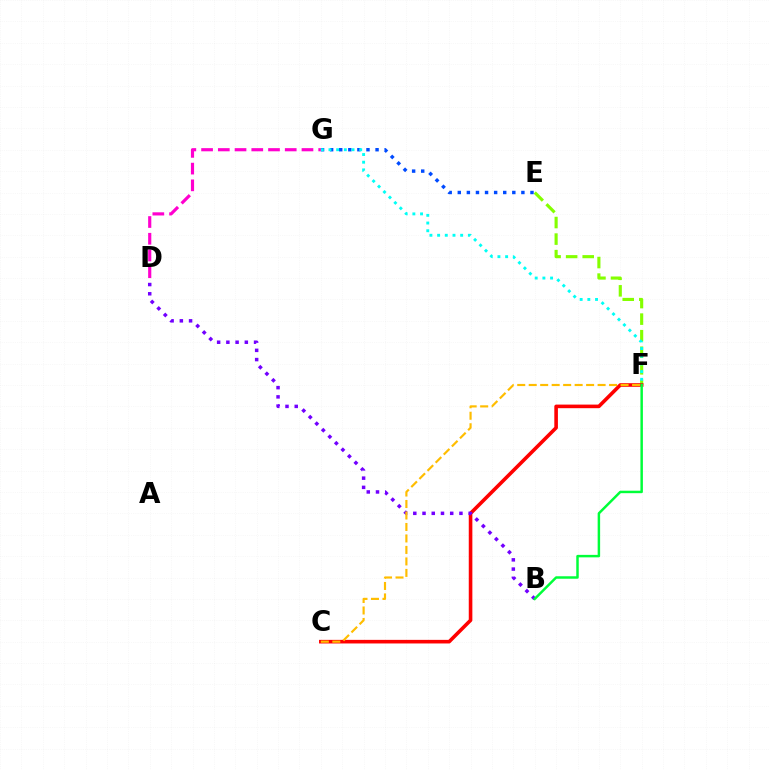{('E', 'F'): [{'color': '#84ff00', 'line_style': 'dashed', 'thickness': 2.25}], ('C', 'F'): [{'color': '#ff0000', 'line_style': 'solid', 'thickness': 2.59}, {'color': '#ffbd00', 'line_style': 'dashed', 'thickness': 1.56}], ('B', 'D'): [{'color': '#7200ff', 'line_style': 'dotted', 'thickness': 2.51}], ('B', 'F'): [{'color': '#00ff39', 'line_style': 'solid', 'thickness': 1.78}], ('E', 'G'): [{'color': '#004bff', 'line_style': 'dotted', 'thickness': 2.47}], ('F', 'G'): [{'color': '#00fff6', 'line_style': 'dotted', 'thickness': 2.09}], ('D', 'G'): [{'color': '#ff00cf', 'line_style': 'dashed', 'thickness': 2.27}]}